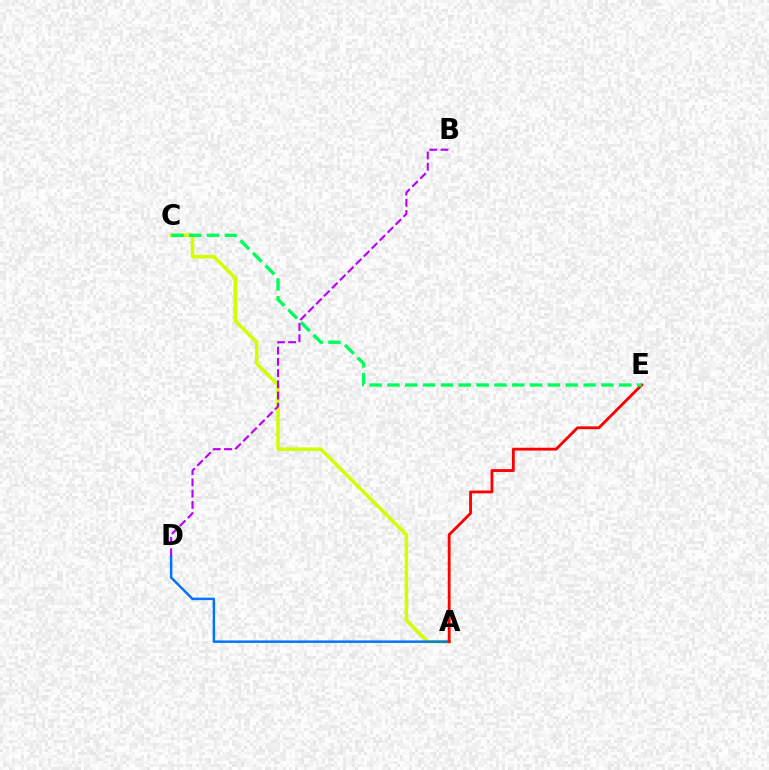{('A', 'C'): [{'color': '#d1ff00', 'line_style': 'solid', 'thickness': 2.54}], ('A', 'D'): [{'color': '#0074ff', 'line_style': 'solid', 'thickness': 1.79}], ('A', 'E'): [{'color': '#ff0000', 'line_style': 'solid', 'thickness': 2.04}], ('C', 'E'): [{'color': '#00ff5c', 'line_style': 'dashed', 'thickness': 2.42}], ('B', 'D'): [{'color': '#b900ff', 'line_style': 'dashed', 'thickness': 1.53}]}